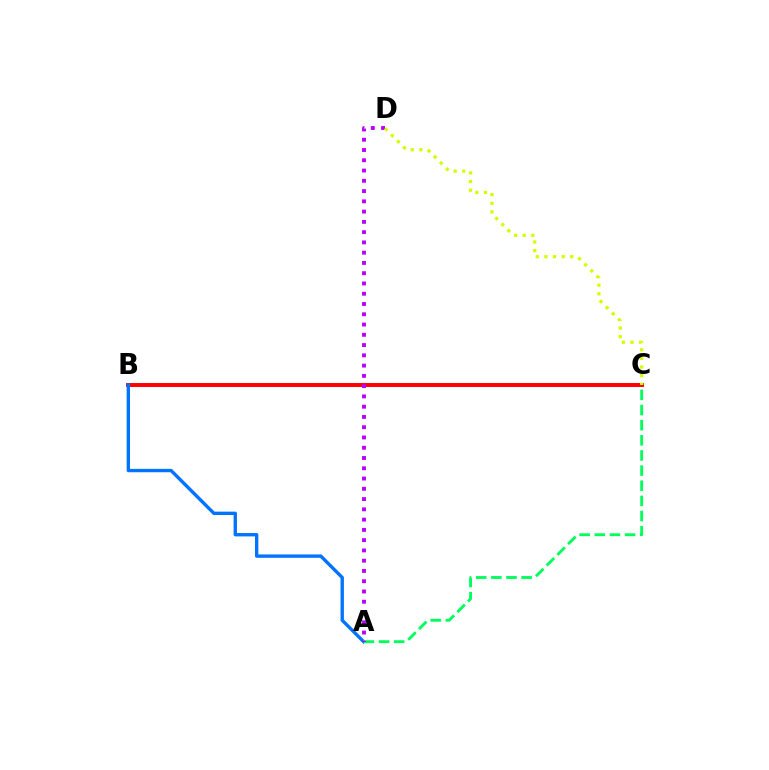{('B', 'C'): [{'color': '#ff0000', 'line_style': 'solid', 'thickness': 2.83}], ('A', 'B'): [{'color': '#0074ff', 'line_style': 'solid', 'thickness': 2.42}], ('A', 'C'): [{'color': '#00ff5c', 'line_style': 'dashed', 'thickness': 2.06}], ('A', 'D'): [{'color': '#b900ff', 'line_style': 'dotted', 'thickness': 2.79}], ('C', 'D'): [{'color': '#d1ff00', 'line_style': 'dotted', 'thickness': 2.34}]}